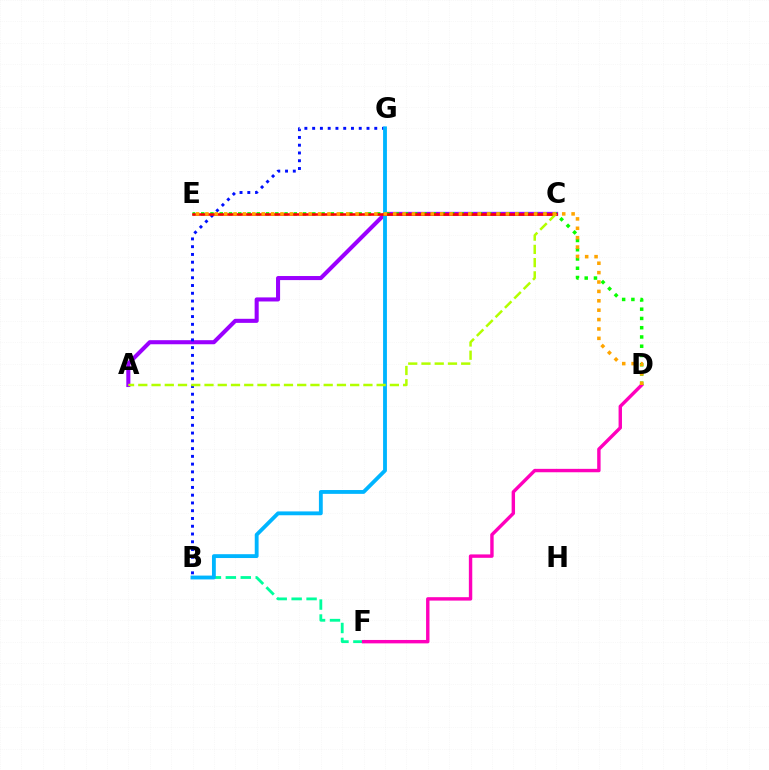{('B', 'F'): [{'color': '#00ff9d', 'line_style': 'dashed', 'thickness': 2.03}], ('A', 'C'): [{'color': '#9b00ff', 'line_style': 'solid', 'thickness': 2.93}, {'color': '#b3ff00', 'line_style': 'dashed', 'thickness': 1.8}], ('D', 'F'): [{'color': '#ff00bd', 'line_style': 'solid', 'thickness': 2.45}], ('D', 'E'): [{'color': '#08ff00', 'line_style': 'dotted', 'thickness': 2.52}, {'color': '#ffa500', 'line_style': 'dotted', 'thickness': 2.55}], ('B', 'G'): [{'color': '#0010ff', 'line_style': 'dotted', 'thickness': 2.11}, {'color': '#00b5ff', 'line_style': 'solid', 'thickness': 2.76}], ('C', 'E'): [{'color': '#ff0000', 'line_style': 'solid', 'thickness': 1.84}]}